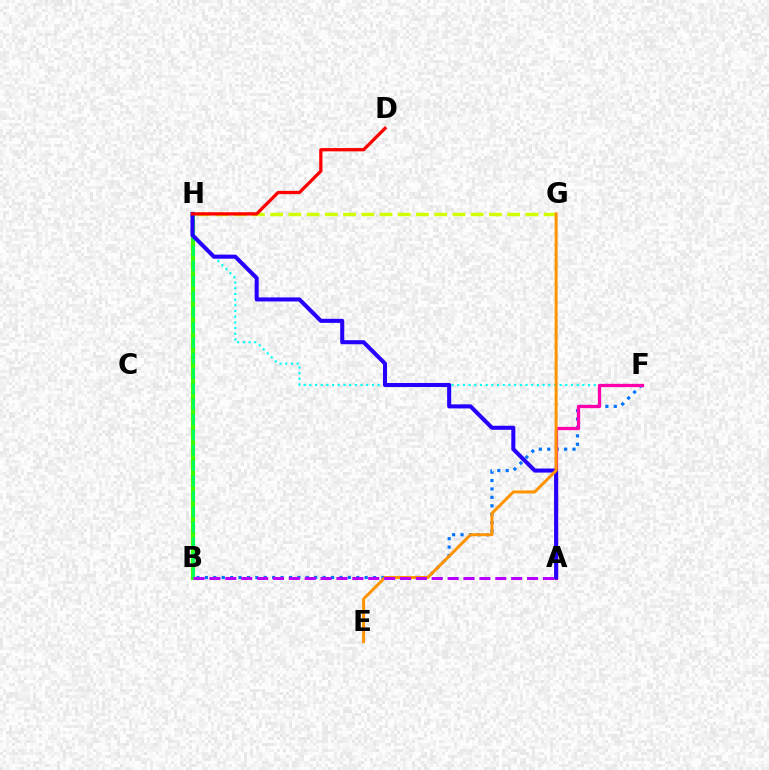{('B', 'H'): [{'color': '#3dff00', 'line_style': 'solid', 'thickness': 2.96}, {'color': '#00ff5c', 'line_style': 'dashed', 'thickness': 2.09}], ('F', 'H'): [{'color': '#00fff6', 'line_style': 'dotted', 'thickness': 1.55}], ('G', 'H'): [{'color': '#d1ff00', 'line_style': 'dashed', 'thickness': 2.48}], ('B', 'F'): [{'color': '#0074ff', 'line_style': 'dotted', 'thickness': 2.28}], ('A', 'F'): [{'color': '#ff00ac', 'line_style': 'solid', 'thickness': 2.37}], ('A', 'H'): [{'color': '#2500ff', 'line_style': 'solid', 'thickness': 2.92}], ('E', 'G'): [{'color': '#ff9400', 'line_style': 'solid', 'thickness': 2.17}], ('D', 'H'): [{'color': '#ff0000', 'line_style': 'solid', 'thickness': 2.35}], ('A', 'B'): [{'color': '#b900ff', 'line_style': 'dashed', 'thickness': 2.16}]}